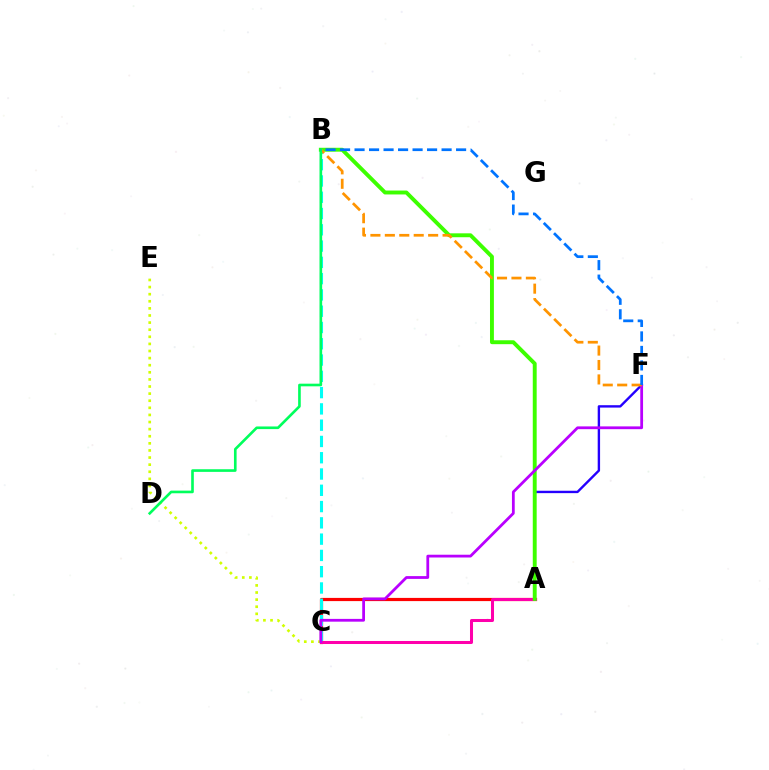{('A', 'C'): [{'color': '#ff0000', 'line_style': 'solid', 'thickness': 2.3}, {'color': '#ff00ac', 'line_style': 'solid', 'thickness': 2.18}], ('B', 'C'): [{'color': '#00fff6', 'line_style': 'dashed', 'thickness': 2.21}], ('A', 'F'): [{'color': '#2500ff', 'line_style': 'solid', 'thickness': 1.72}], ('C', 'E'): [{'color': '#d1ff00', 'line_style': 'dotted', 'thickness': 1.93}], ('A', 'B'): [{'color': '#3dff00', 'line_style': 'solid', 'thickness': 2.81}], ('C', 'F'): [{'color': '#b900ff', 'line_style': 'solid', 'thickness': 2.0}], ('B', 'F'): [{'color': '#ff9400', 'line_style': 'dashed', 'thickness': 1.96}, {'color': '#0074ff', 'line_style': 'dashed', 'thickness': 1.97}], ('B', 'D'): [{'color': '#00ff5c', 'line_style': 'solid', 'thickness': 1.9}]}